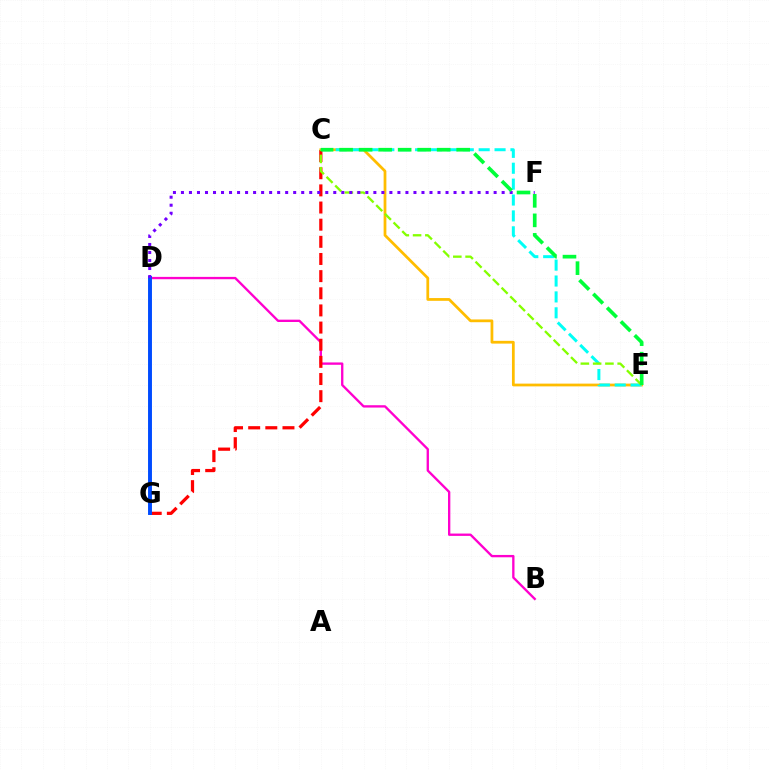{('B', 'D'): [{'color': '#ff00cf', 'line_style': 'solid', 'thickness': 1.68}], ('C', 'E'): [{'color': '#ffbd00', 'line_style': 'solid', 'thickness': 1.99}, {'color': '#00fff6', 'line_style': 'dashed', 'thickness': 2.16}, {'color': '#84ff00', 'line_style': 'dashed', 'thickness': 1.67}, {'color': '#00ff39', 'line_style': 'dashed', 'thickness': 2.65}], ('C', 'G'): [{'color': '#ff0000', 'line_style': 'dashed', 'thickness': 2.33}], ('D', 'G'): [{'color': '#004bff', 'line_style': 'solid', 'thickness': 2.82}], ('D', 'F'): [{'color': '#7200ff', 'line_style': 'dotted', 'thickness': 2.18}]}